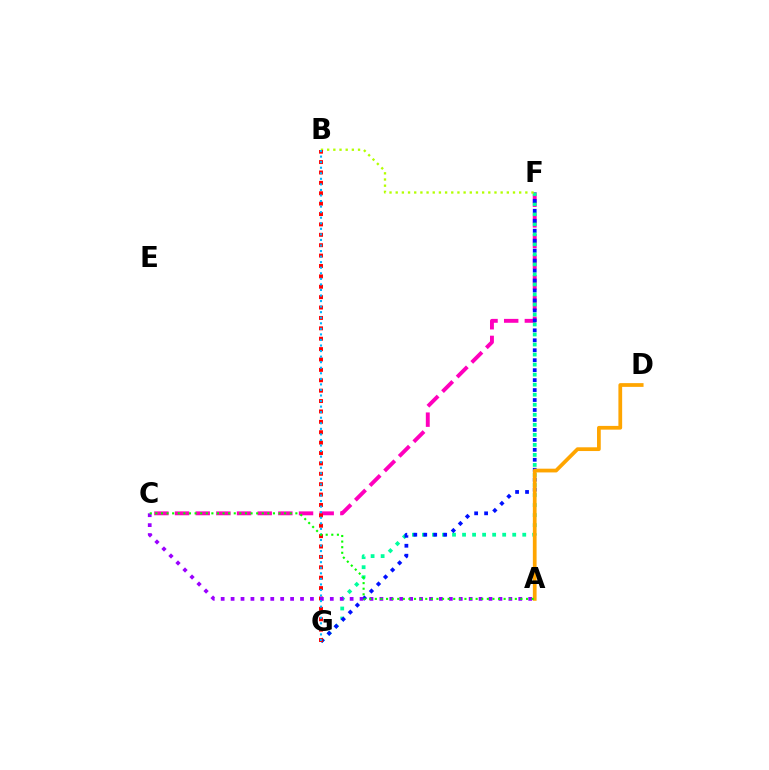{('C', 'F'): [{'color': '#ff00bd', 'line_style': 'dashed', 'thickness': 2.81}], ('F', 'G'): [{'color': '#00ff9d', 'line_style': 'dotted', 'thickness': 2.73}, {'color': '#0010ff', 'line_style': 'dotted', 'thickness': 2.71}], ('B', 'F'): [{'color': '#b3ff00', 'line_style': 'dotted', 'thickness': 1.68}], ('B', 'G'): [{'color': '#ff0000', 'line_style': 'dotted', 'thickness': 2.82}, {'color': '#00b5ff', 'line_style': 'dotted', 'thickness': 1.51}], ('A', 'C'): [{'color': '#9b00ff', 'line_style': 'dotted', 'thickness': 2.7}, {'color': '#08ff00', 'line_style': 'dotted', 'thickness': 1.52}], ('A', 'D'): [{'color': '#ffa500', 'line_style': 'solid', 'thickness': 2.69}]}